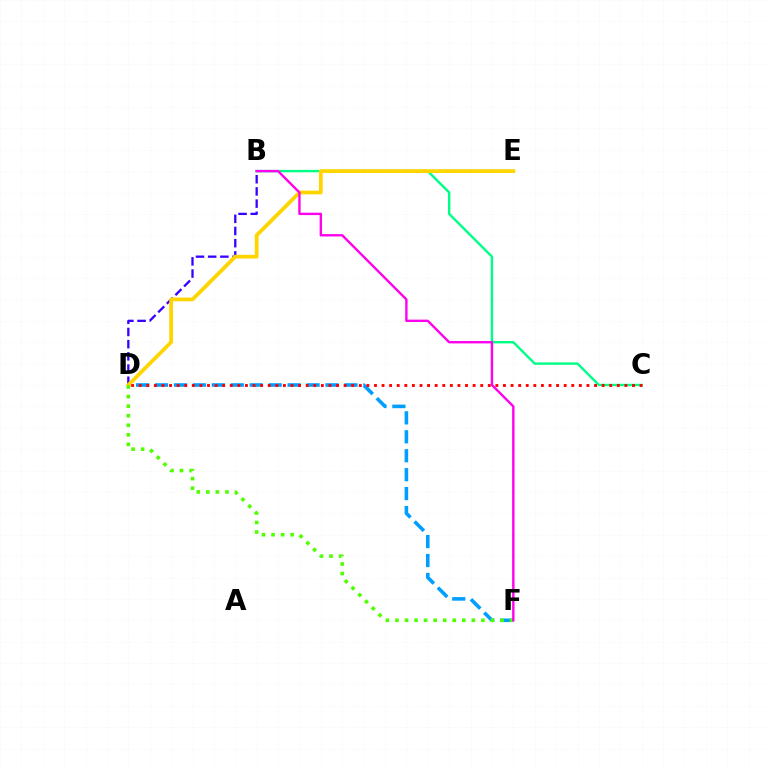{('B', 'D'): [{'color': '#3700ff', 'line_style': 'dashed', 'thickness': 1.66}], ('B', 'C'): [{'color': '#00ff86', 'line_style': 'solid', 'thickness': 1.74}], ('D', 'F'): [{'color': '#009eff', 'line_style': 'dashed', 'thickness': 2.57}, {'color': '#4fff00', 'line_style': 'dotted', 'thickness': 2.59}], ('D', 'E'): [{'color': '#ffd500', 'line_style': 'solid', 'thickness': 2.71}], ('C', 'D'): [{'color': '#ff0000', 'line_style': 'dotted', 'thickness': 2.06}], ('B', 'F'): [{'color': '#ff00ed', 'line_style': 'solid', 'thickness': 1.72}]}